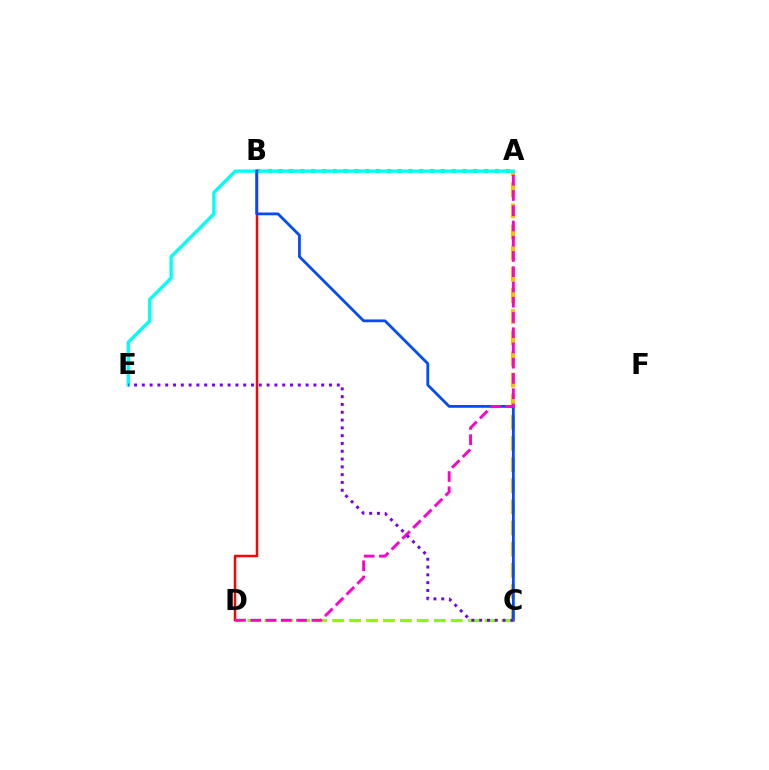{('A', 'B'): [{'color': '#00ff39', 'line_style': 'dotted', 'thickness': 2.94}], ('A', 'C'): [{'color': '#ffbd00', 'line_style': 'dashed', 'thickness': 2.87}], ('A', 'E'): [{'color': '#00fff6', 'line_style': 'solid', 'thickness': 2.4}], ('B', 'D'): [{'color': '#ff0000', 'line_style': 'solid', 'thickness': 1.79}], ('B', 'C'): [{'color': '#004bff', 'line_style': 'solid', 'thickness': 2.0}], ('C', 'D'): [{'color': '#84ff00', 'line_style': 'dashed', 'thickness': 2.3}], ('A', 'D'): [{'color': '#ff00cf', 'line_style': 'dashed', 'thickness': 2.07}], ('C', 'E'): [{'color': '#7200ff', 'line_style': 'dotted', 'thickness': 2.12}]}